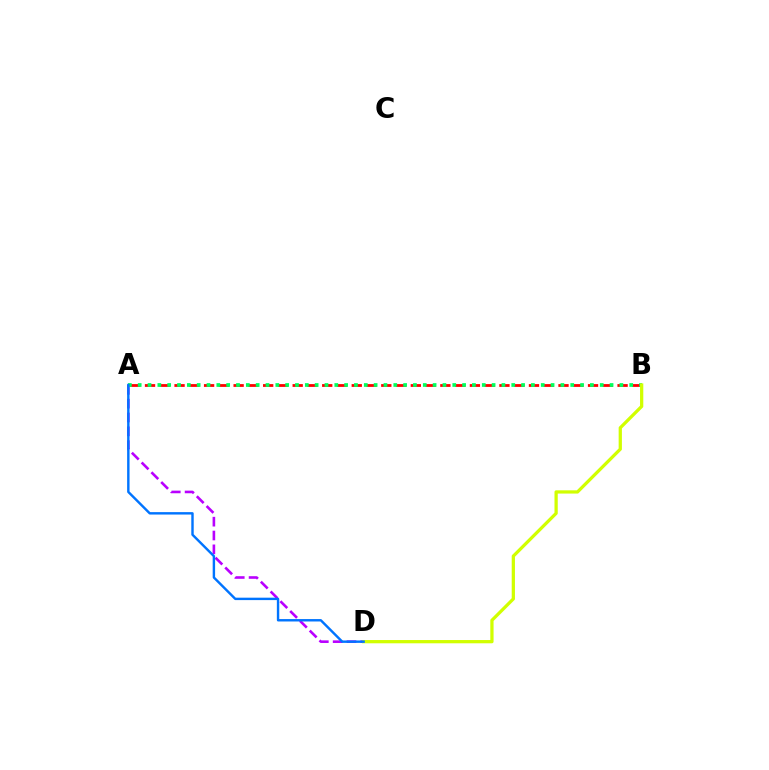{('A', 'D'): [{'color': '#b900ff', 'line_style': 'dashed', 'thickness': 1.88}, {'color': '#0074ff', 'line_style': 'solid', 'thickness': 1.74}], ('A', 'B'): [{'color': '#ff0000', 'line_style': 'dashed', 'thickness': 2.01}, {'color': '#00ff5c', 'line_style': 'dotted', 'thickness': 2.67}], ('B', 'D'): [{'color': '#d1ff00', 'line_style': 'solid', 'thickness': 2.34}]}